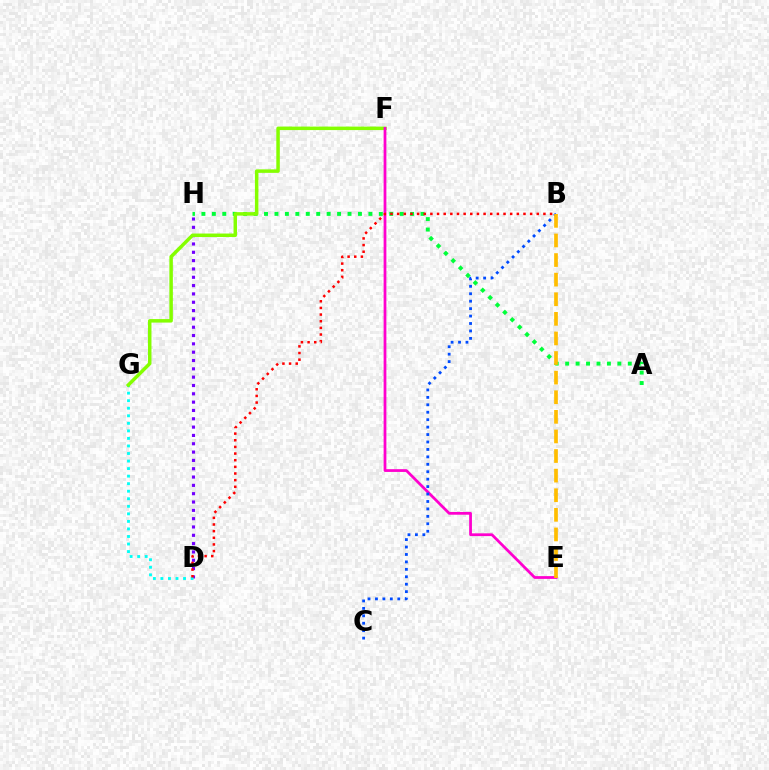{('A', 'H'): [{'color': '#00ff39', 'line_style': 'dotted', 'thickness': 2.84}], ('D', 'H'): [{'color': '#7200ff', 'line_style': 'dotted', 'thickness': 2.26}], ('D', 'G'): [{'color': '#00fff6', 'line_style': 'dotted', 'thickness': 2.05}], ('F', 'G'): [{'color': '#84ff00', 'line_style': 'solid', 'thickness': 2.51}], ('E', 'F'): [{'color': '#ff00cf', 'line_style': 'solid', 'thickness': 1.99}], ('B', 'C'): [{'color': '#004bff', 'line_style': 'dotted', 'thickness': 2.02}], ('B', 'E'): [{'color': '#ffbd00', 'line_style': 'dashed', 'thickness': 2.66}], ('B', 'D'): [{'color': '#ff0000', 'line_style': 'dotted', 'thickness': 1.81}]}